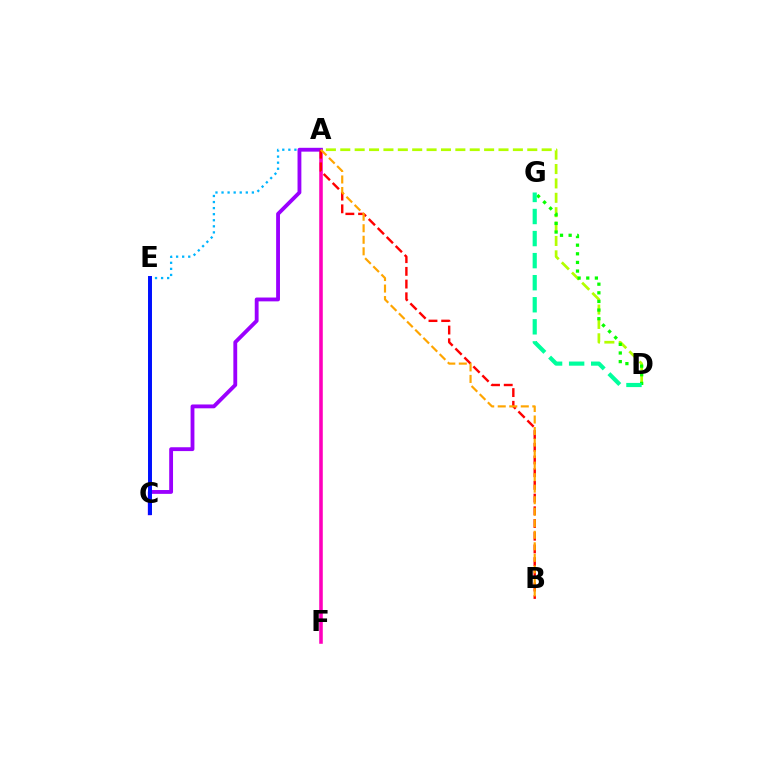{('A', 'D'): [{'color': '#b3ff00', 'line_style': 'dashed', 'thickness': 1.95}], ('A', 'F'): [{'color': '#ff00bd', 'line_style': 'solid', 'thickness': 2.57}], ('A', 'C'): [{'color': '#00b5ff', 'line_style': 'dotted', 'thickness': 1.65}, {'color': '#9b00ff', 'line_style': 'solid', 'thickness': 2.76}], ('D', 'G'): [{'color': '#08ff00', 'line_style': 'dotted', 'thickness': 2.34}, {'color': '#00ff9d', 'line_style': 'dashed', 'thickness': 3.0}], ('A', 'B'): [{'color': '#ff0000', 'line_style': 'dashed', 'thickness': 1.73}, {'color': '#ffa500', 'line_style': 'dashed', 'thickness': 1.57}], ('C', 'E'): [{'color': '#0010ff', 'line_style': 'solid', 'thickness': 2.85}]}